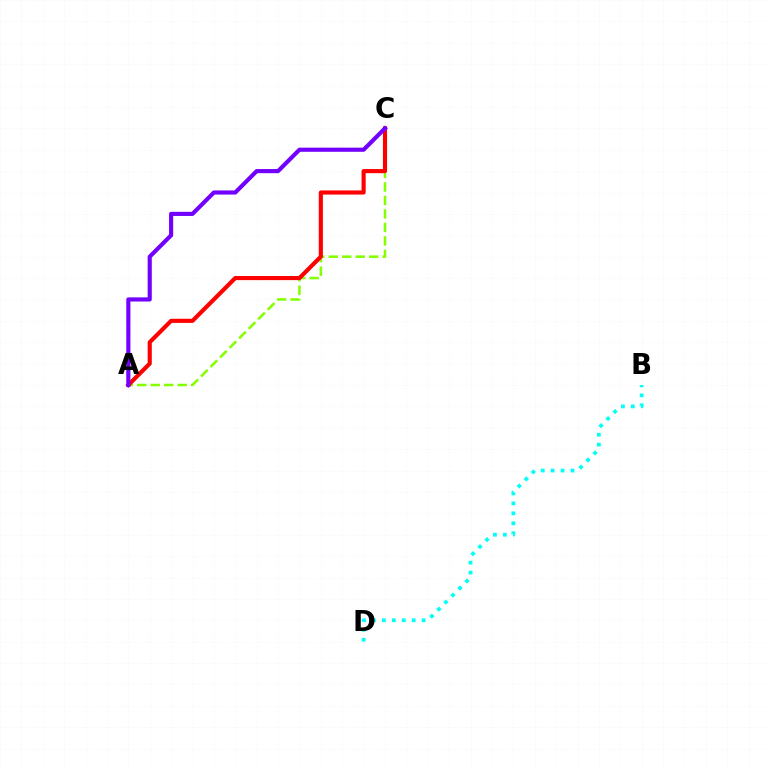{('A', 'C'): [{'color': '#84ff00', 'line_style': 'dashed', 'thickness': 1.83}, {'color': '#ff0000', 'line_style': 'solid', 'thickness': 2.98}, {'color': '#7200ff', 'line_style': 'solid', 'thickness': 2.98}], ('B', 'D'): [{'color': '#00fff6', 'line_style': 'dotted', 'thickness': 2.7}]}